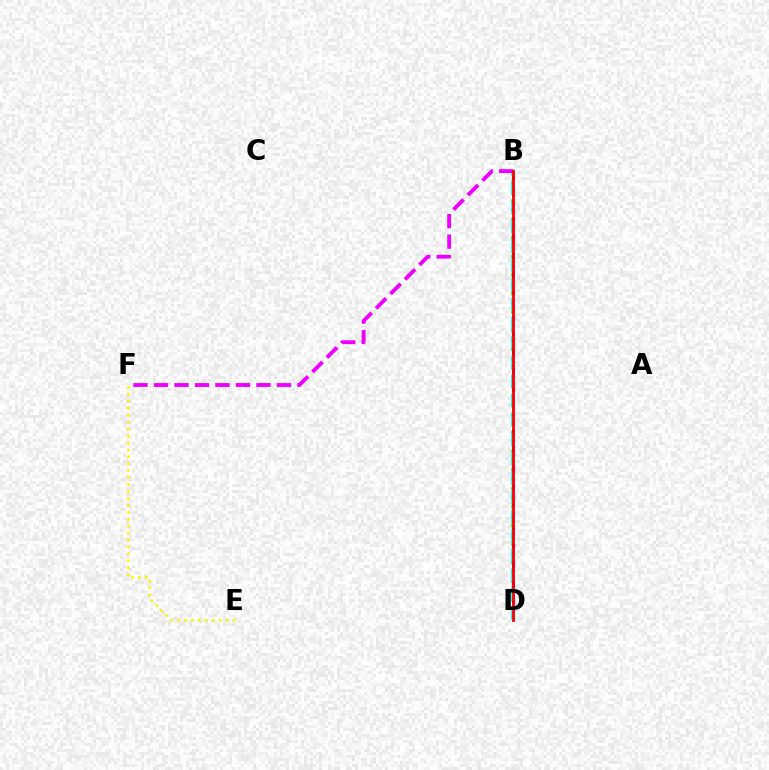{('B', 'D'): [{'color': '#08ff00', 'line_style': 'dotted', 'thickness': 2.52}, {'color': '#0010ff', 'line_style': 'dashed', 'thickness': 2.22}, {'color': '#00fff6', 'line_style': 'dashed', 'thickness': 2.62}, {'color': '#ff0000', 'line_style': 'solid', 'thickness': 1.99}], ('E', 'F'): [{'color': '#fcf500', 'line_style': 'dotted', 'thickness': 1.88}], ('B', 'F'): [{'color': '#ee00ff', 'line_style': 'dashed', 'thickness': 2.78}]}